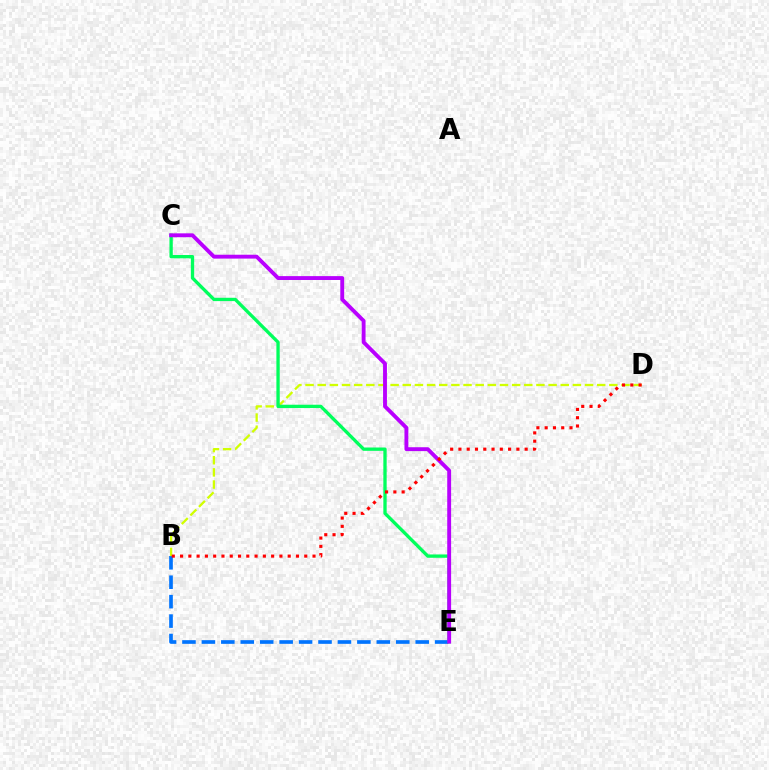{('B', 'E'): [{'color': '#0074ff', 'line_style': 'dashed', 'thickness': 2.64}], ('B', 'D'): [{'color': '#d1ff00', 'line_style': 'dashed', 'thickness': 1.65}, {'color': '#ff0000', 'line_style': 'dotted', 'thickness': 2.25}], ('C', 'E'): [{'color': '#00ff5c', 'line_style': 'solid', 'thickness': 2.39}, {'color': '#b900ff', 'line_style': 'solid', 'thickness': 2.79}]}